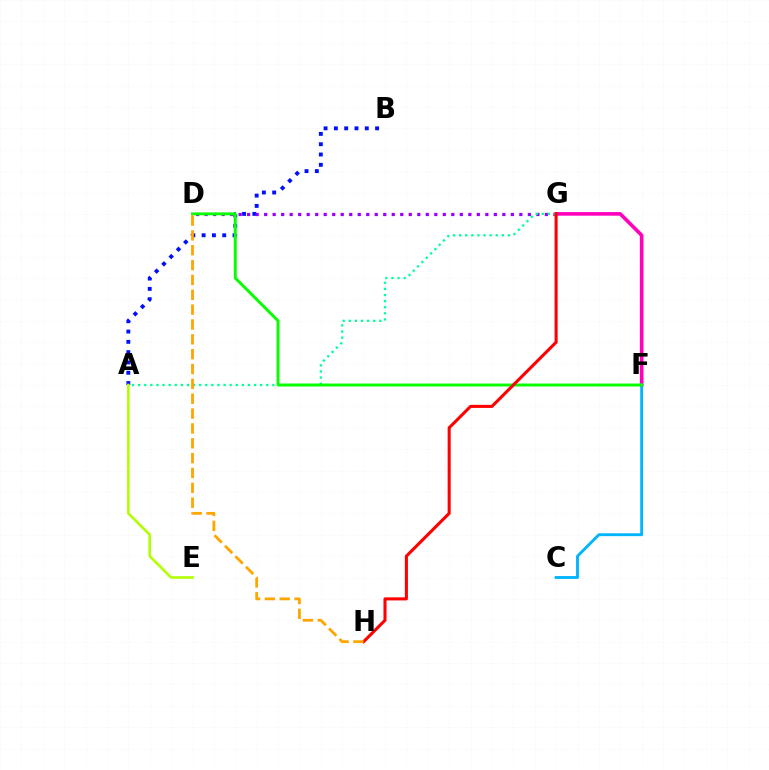{('A', 'B'): [{'color': '#0010ff', 'line_style': 'dotted', 'thickness': 2.8}], ('D', 'G'): [{'color': '#9b00ff', 'line_style': 'dotted', 'thickness': 2.31}], ('F', 'G'): [{'color': '#ff00bd', 'line_style': 'solid', 'thickness': 2.61}], ('C', 'F'): [{'color': '#00b5ff', 'line_style': 'solid', 'thickness': 2.07}], ('A', 'G'): [{'color': '#00ff9d', 'line_style': 'dotted', 'thickness': 1.66}], ('A', 'E'): [{'color': '#b3ff00', 'line_style': 'solid', 'thickness': 1.87}], ('D', 'F'): [{'color': '#08ff00', 'line_style': 'solid', 'thickness': 2.12}], ('G', 'H'): [{'color': '#ff0000', 'line_style': 'solid', 'thickness': 2.2}], ('D', 'H'): [{'color': '#ffa500', 'line_style': 'dashed', 'thickness': 2.02}]}